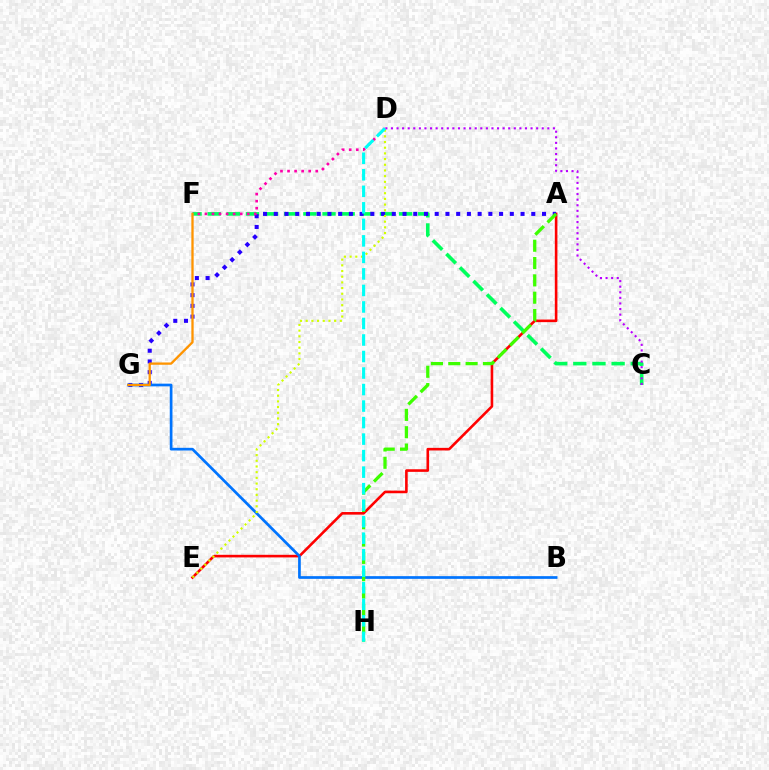{('A', 'E'): [{'color': '#ff0000', 'line_style': 'solid', 'thickness': 1.88}], ('C', 'F'): [{'color': '#00ff5c', 'line_style': 'dashed', 'thickness': 2.6}], ('A', 'G'): [{'color': '#2500ff', 'line_style': 'dotted', 'thickness': 2.92}], ('C', 'D'): [{'color': '#b900ff', 'line_style': 'dotted', 'thickness': 1.52}], ('B', 'G'): [{'color': '#0074ff', 'line_style': 'solid', 'thickness': 1.94}], ('D', 'F'): [{'color': '#ff00ac', 'line_style': 'dotted', 'thickness': 1.92}], ('D', 'E'): [{'color': '#d1ff00', 'line_style': 'dotted', 'thickness': 1.55}], ('A', 'H'): [{'color': '#3dff00', 'line_style': 'dashed', 'thickness': 2.35}], ('F', 'G'): [{'color': '#ff9400', 'line_style': 'solid', 'thickness': 1.66}], ('D', 'H'): [{'color': '#00fff6', 'line_style': 'dashed', 'thickness': 2.24}]}